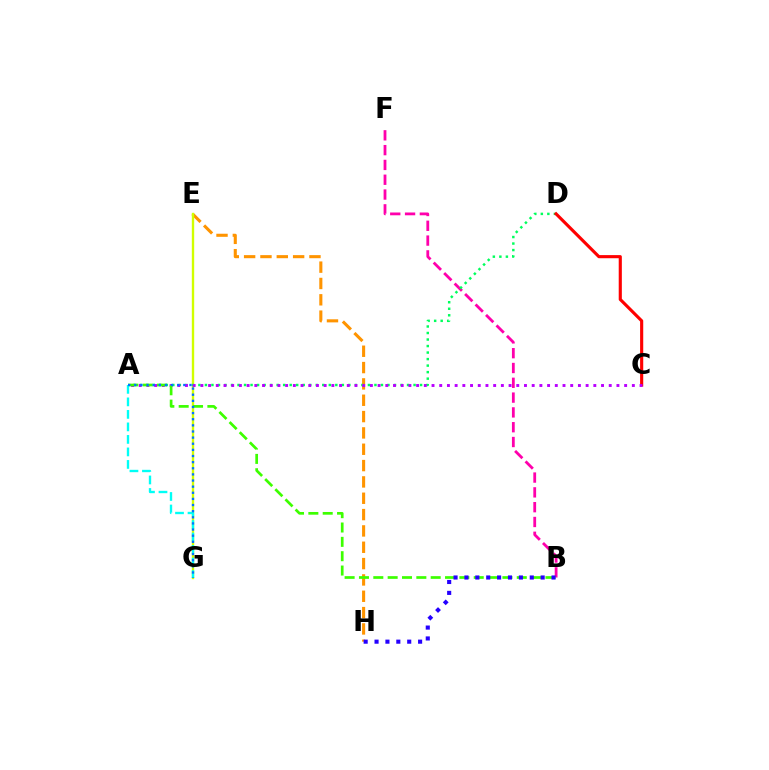{('B', 'F'): [{'color': '#ff00ac', 'line_style': 'dashed', 'thickness': 2.01}], ('E', 'H'): [{'color': '#ff9400', 'line_style': 'dashed', 'thickness': 2.22}], ('E', 'G'): [{'color': '#d1ff00', 'line_style': 'solid', 'thickness': 1.7}], ('A', 'D'): [{'color': '#00ff5c', 'line_style': 'dotted', 'thickness': 1.77}], ('C', 'D'): [{'color': '#ff0000', 'line_style': 'solid', 'thickness': 2.25}], ('A', 'C'): [{'color': '#b900ff', 'line_style': 'dotted', 'thickness': 2.09}], ('A', 'B'): [{'color': '#3dff00', 'line_style': 'dashed', 'thickness': 1.95}], ('A', 'G'): [{'color': '#00fff6', 'line_style': 'dashed', 'thickness': 1.7}, {'color': '#0074ff', 'line_style': 'dotted', 'thickness': 1.67}], ('B', 'H'): [{'color': '#2500ff', 'line_style': 'dotted', 'thickness': 2.96}]}